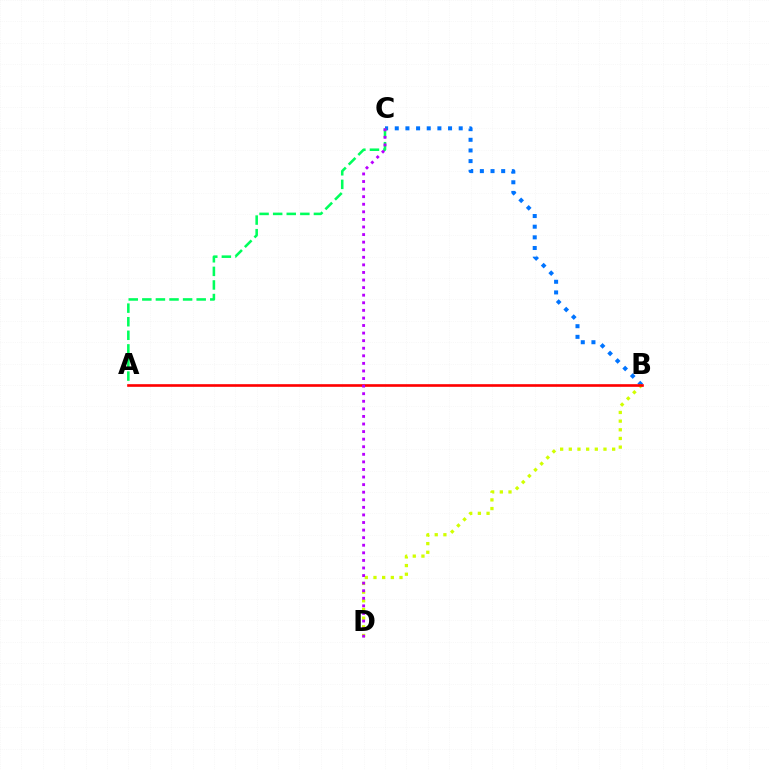{('B', 'C'): [{'color': '#0074ff', 'line_style': 'dotted', 'thickness': 2.9}], ('A', 'C'): [{'color': '#00ff5c', 'line_style': 'dashed', 'thickness': 1.85}], ('B', 'D'): [{'color': '#d1ff00', 'line_style': 'dotted', 'thickness': 2.36}], ('A', 'B'): [{'color': '#ff0000', 'line_style': 'solid', 'thickness': 1.9}], ('C', 'D'): [{'color': '#b900ff', 'line_style': 'dotted', 'thickness': 2.06}]}